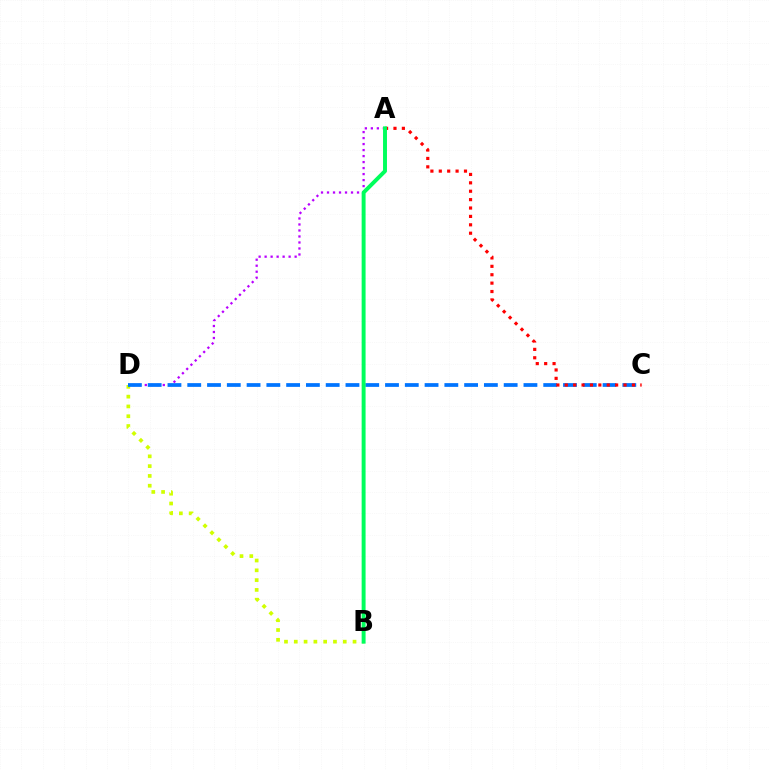{('A', 'D'): [{'color': '#b900ff', 'line_style': 'dotted', 'thickness': 1.63}], ('B', 'D'): [{'color': '#d1ff00', 'line_style': 'dotted', 'thickness': 2.66}], ('C', 'D'): [{'color': '#0074ff', 'line_style': 'dashed', 'thickness': 2.69}], ('A', 'C'): [{'color': '#ff0000', 'line_style': 'dotted', 'thickness': 2.28}], ('A', 'B'): [{'color': '#00ff5c', 'line_style': 'solid', 'thickness': 2.83}]}